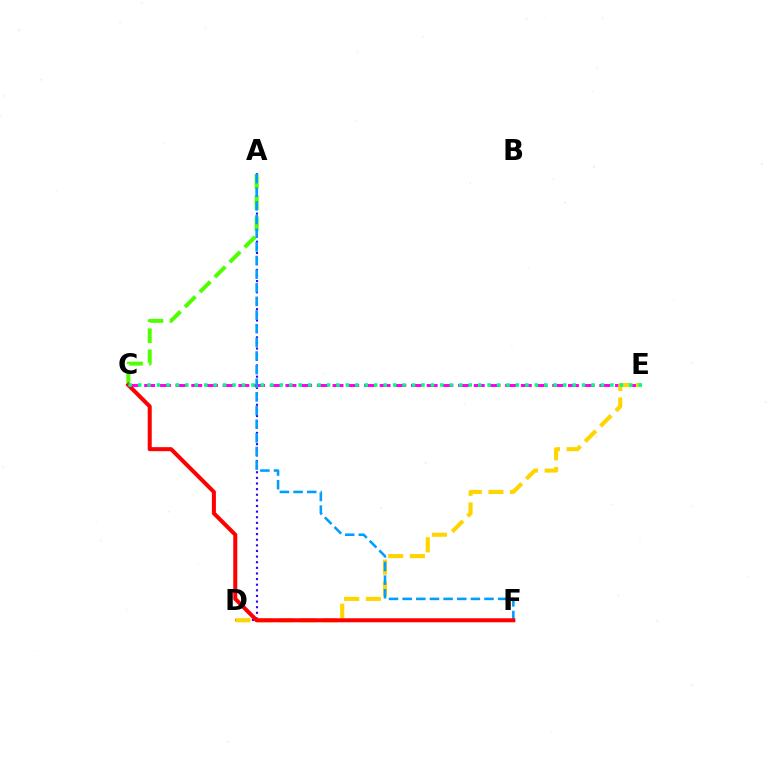{('A', 'D'): [{'color': '#3700ff', 'line_style': 'dotted', 'thickness': 1.53}], ('C', 'E'): [{'color': '#ff00ed', 'line_style': 'dashed', 'thickness': 2.13}, {'color': '#00ff86', 'line_style': 'dotted', 'thickness': 2.57}], ('D', 'E'): [{'color': '#ffd500', 'line_style': 'dashed', 'thickness': 2.95}], ('A', 'C'): [{'color': '#4fff00', 'line_style': 'dashed', 'thickness': 2.87}], ('A', 'F'): [{'color': '#009eff', 'line_style': 'dashed', 'thickness': 1.85}], ('C', 'F'): [{'color': '#ff0000', 'line_style': 'solid', 'thickness': 2.89}]}